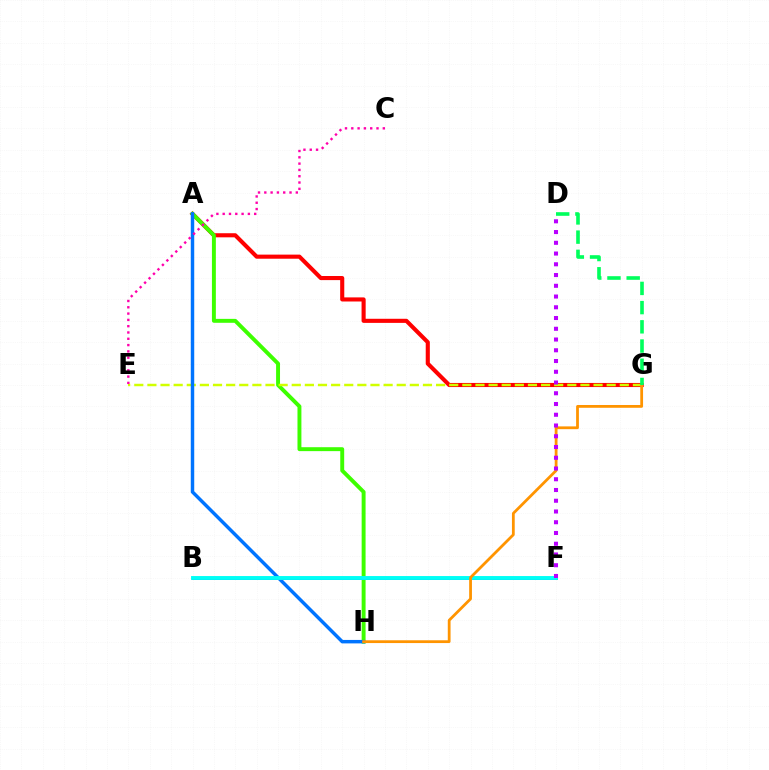{('A', 'G'): [{'color': '#ff0000', 'line_style': 'solid', 'thickness': 2.95}], ('A', 'H'): [{'color': '#3dff00', 'line_style': 'solid', 'thickness': 2.83}, {'color': '#0074ff', 'line_style': 'solid', 'thickness': 2.49}], ('E', 'G'): [{'color': '#d1ff00', 'line_style': 'dashed', 'thickness': 1.78}], ('C', 'E'): [{'color': '#ff00ac', 'line_style': 'dotted', 'thickness': 1.71}], ('B', 'F'): [{'color': '#2500ff', 'line_style': 'solid', 'thickness': 2.09}, {'color': '#00fff6', 'line_style': 'solid', 'thickness': 2.81}], ('G', 'H'): [{'color': '#ff9400', 'line_style': 'solid', 'thickness': 2.0}], ('D', 'G'): [{'color': '#00ff5c', 'line_style': 'dashed', 'thickness': 2.61}], ('D', 'F'): [{'color': '#b900ff', 'line_style': 'dotted', 'thickness': 2.92}]}